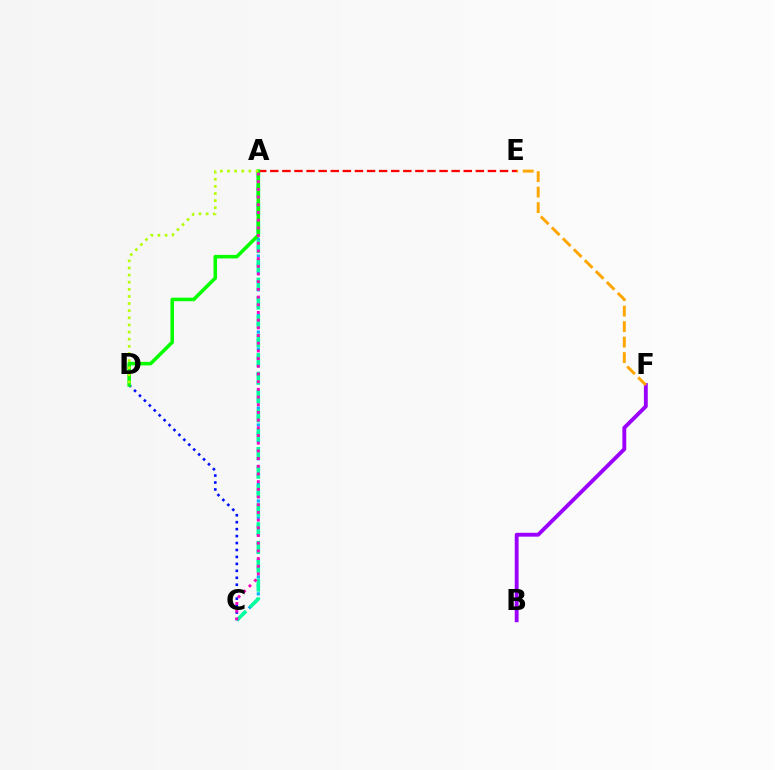{('C', 'D'): [{'color': '#0010ff', 'line_style': 'dotted', 'thickness': 1.89}], ('A', 'C'): [{'color': '#00b5ff', 'line_style': 'dotted', 'thickness': 2.29}, {'color': '#00ff9d', 'line_style': 'dashed', 'thickness': 2.55}, {'color': '#ff00bd', 'line_style': 'dotted', 'thickness': 2.09}], ('A', 'E'): [{'color': '#ff0000', 'line_style': 'dashed', 'thickness': 1.64}], ('A', 'D'): [{'color': '#08ff00', 'line_style': 'solid', 'thickness': 2.56}, {'color': '#b3ff00', 'line_style': 'dotted', 'thickness': 1.94}], ('B', 'F'): [{'color': '#9b00ff', 'line_style': 'solid', 'thickness': 2.78}], ('E', 'F'): [{'color': '#ffa500', 'line_style': 'dashed', 'thickness': 2.1}]}